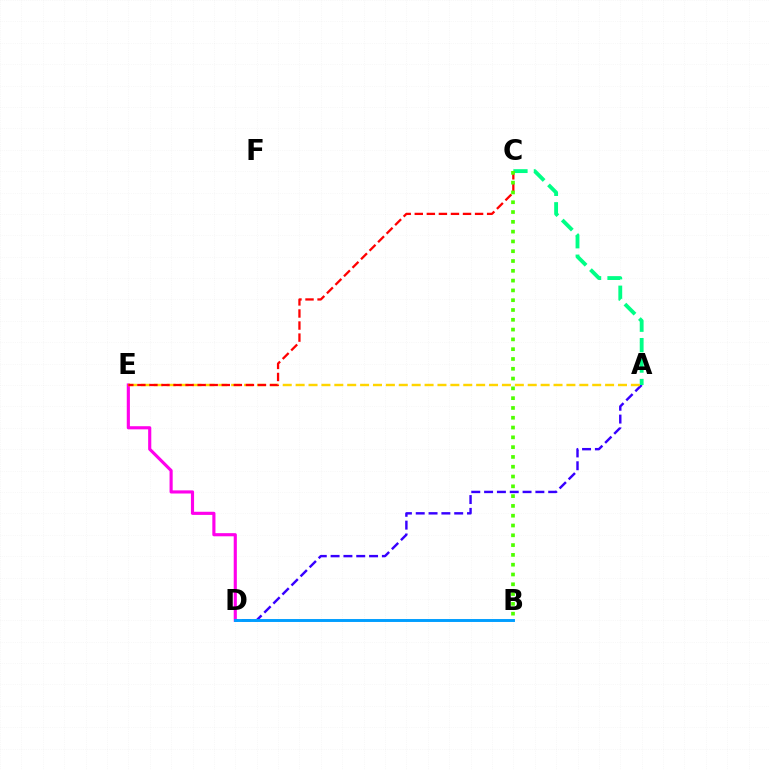{('D', 'E'): [{'color': '#ff00ed', 'line_style': 'solid', 'thickness': 2.26}], ('A', 'D'): [{'color': '#3700ff', 'line_style': 'dashed', 'thickness': 1.74}], ('A', 'C'): [{'color': '#00ff86', 'line_style': 'dashed', 'thickness': 2.77}], ('A', 'E'): [{'color': '#ffd500', 'line_style': 'dashed', 'thickness': 1.75}], ('C', 'E'): [{'color': '#ff0000', 'line_style': 'dashed', 'thickness': 1.64}], ('B', 'C'): [{'color': '#4fff00', 'line_style': 'dotted', 'thickness': 2.66}], ('B', 'D'): [{'color': '#009eff', 'line_style': 'solid', 'thickness': 2.1}]}